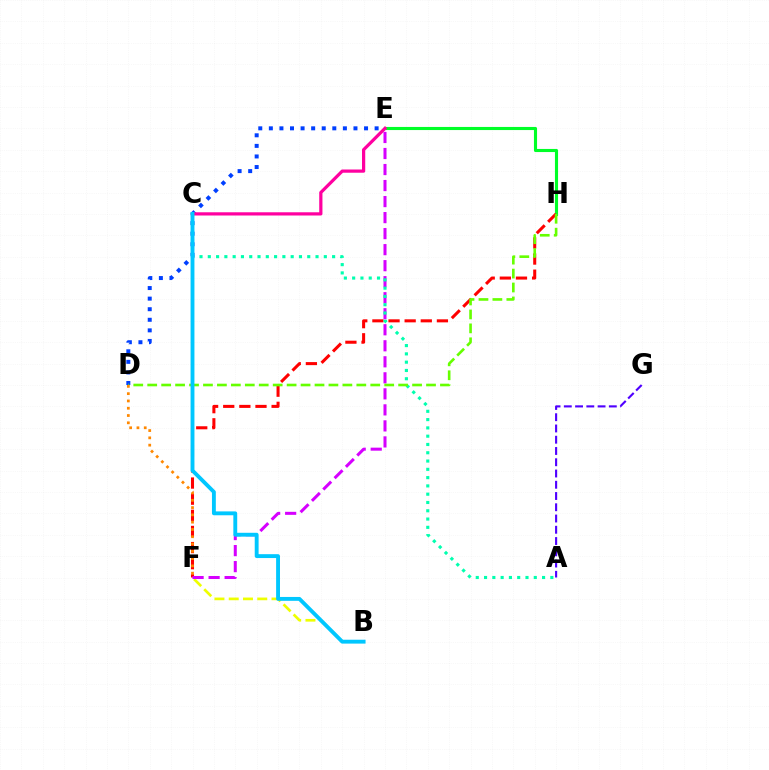{('D', 'E'): [{'color': '#003fff', 'line_style': 'dotted', 'thickness': 2.87}], ('B', 'F'): [{'color': '#eeff00', 'line_style': 'dashed', 'thickness': 1.94}], ('E', 'H'): [{'color': '#00ff27', 'line_style': 'solid', 'thickness': 2.24}], ('F', 'H'): [{'color': '#ff0000', 'line_style': 'dashed', 'thickness': 2.19}], ('E', 'F'): [{'color': '#d600ff', 'line_style': 'dashed', 'thickness': 2.18}], ('A', 'C'): [{'color': '#00ffaf', 'line_style': 'dotted', 'thickness': 2.25}], ('D', 'H'): [{'color': '#66ff00', 'line_style': 'dashed', 'thickness': 1.89}], ('C', 'E'): [{'color': '#ff00a0', 'line_style': 'solid', 'thickness': 2.32}], ('B', 'C'): [{'color': '#00c7ff', 'line_style': 'solid', 'thickness': 2.79}], ('A', 'G'): [{'color': '#4f00ff', 'line_style': 'dashed', 'thickness': 1.53}], ('D', 'F'): [{'color': '#ff8800', 'line_style': 'dotted', 'thickness': 1.98}]}